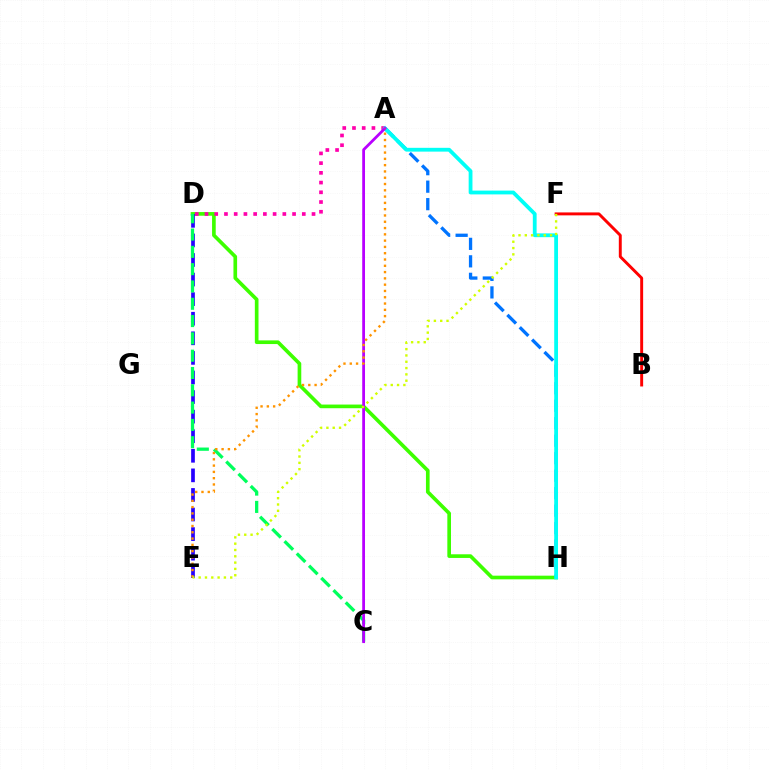{('B', 'F'): [{'color': '#ff0000', 'line_style': 'solid', 'thickness': 2.11}], ('D', 'H'): [{'color': '#3dff00', 'line_style': 'solid', 'thickness': 2.63}], ('A', 'D'): [{'color': '#ff00ac', 'line_style': 'dotted', 'thickness': 2.64}], ('D', 'E'): [{'color': '#2500ff', 'line_style': 'dashed', 'thickness': 2.66}], ('A', 'H'): [{'color': '#0074ff', 'line_style': 'dashed', 'thickness': 2.38}, {'color': '#00fff6', 'line_style': 'solid', 'thickness': 2.73}], ('C', 'D'): [{'color': '#00ff5c', 'line_style': 'dashed', 'thickness': 2.35}], ('A', 'C'): [{'color': '#b900ff', 'line_style': 'solid', 'thickness': 2.0}], ('A', 'E'): [{'color': '#ff9400', 'line_style': 'dotted', 'thickness': 1.71}], ('E', 'F'): [{'color': '#d1ff00', 'line_style': 'dotted', 'thickness': 1.72}]}